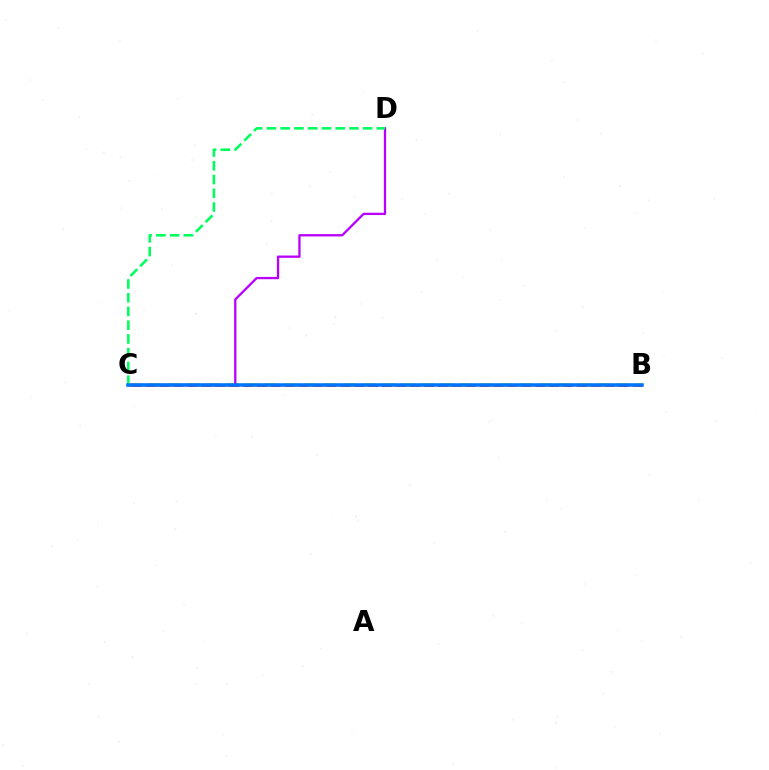{('B', 'C'): [{'color': '#d1ff00', 'line_style': 'dashed', 'thickness': 2.65}, {'color': '#ff0000', 'line_style': 'dashed', 'thickness': 1.89}, {'color': '#0074ff', 'line_style': 'solid', 'thickness': 2.56}], ('C', 'D'): [{'color': '#b900ff', 'line_style': 'solid', 'thickness': 1.66}, {'color': '#00ff5c', 'line_style': 'dashed', 'thickness': 1.87}]}